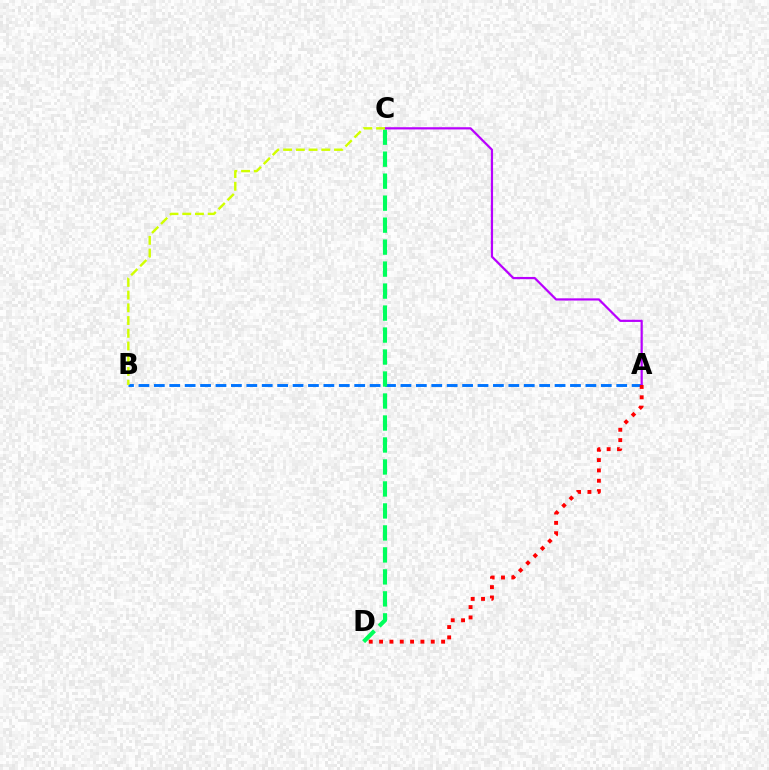{('A', 'B'): [{'color': '#0074ff', 'line_style': 'dashed', 'thickness': 2.09}], ('C', 'D'): [{'color': '#00ff5c', 'line_style': 'dashed', 'thickness': 2.99}], ('A', 'C'): [{'color': '#b900ff', 'line_style': 'solid', 'thickness': 1.6}], ('B', 'C'): [{'color': '#d1ff00', 'line_style': 'dashed', 'thickness': 1.73}], ('A', 'D'): [{'color': '#ff0000', 'line_style': 'dotted', 'thickness': 2.81}]}